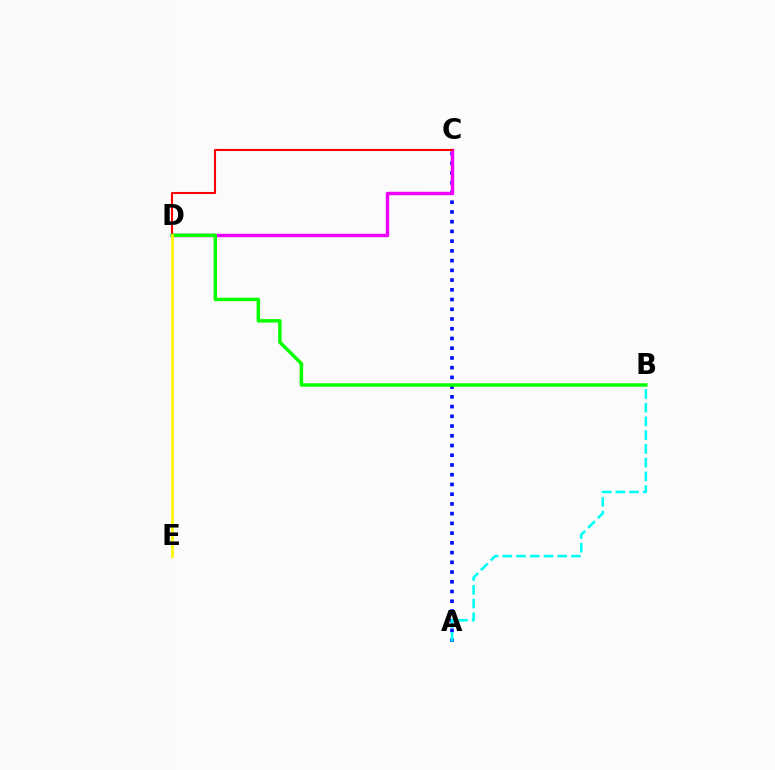{('A', 'C'): [{'color': '#0010ff', 'line_style': 'dotted', 'thickness': 2.64}], ('C', 'D'): [{'color': '#ee00ff', 'line_style': 'solid', 'thickness': 2.47}, {'color': '#ff0000', 'line_style': 'solid', 'thickness': 1.5}], ('B', 'D'): [{'color': '#08ff00', 'line_style': 'solid', 'thickness': 2.51}], ('D', 'E'): [{'color': '#fcf500', 'line_style': 'solid', 'thickness': 1.9}], ('A', 'B'): [{'color': '#00fff6', 'line_style': 'dashed', 'thickness': 1.86}]}